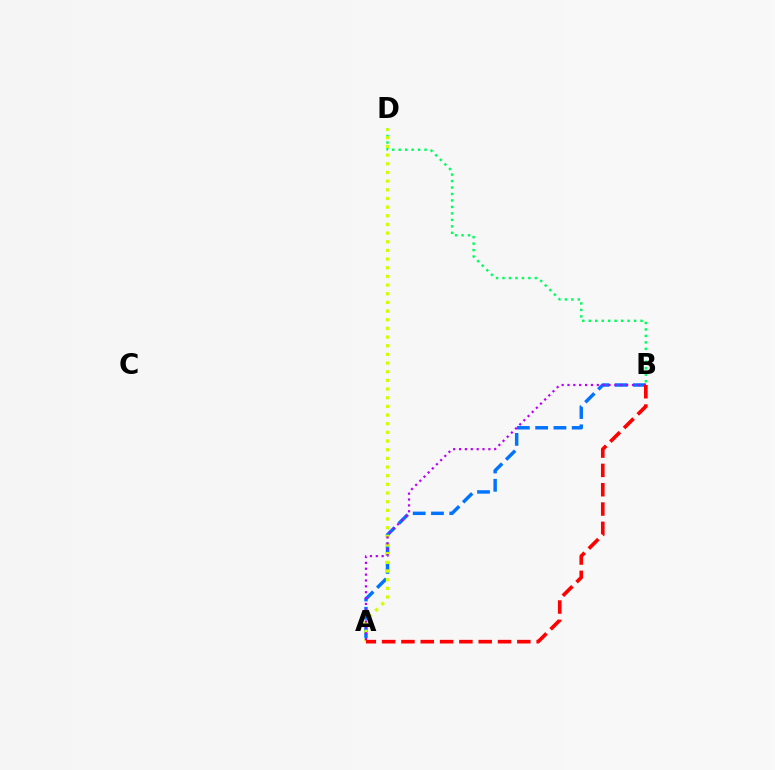{('A', 'B'): [{'color': '#0074ff', 'line_style': 'dashed', 'thickness': 2.48}, {'color': '#b900ff', 'line_style': 'dotted', 'thickness': 1.59}, {'color': '#ff0000', 'line_style': 'dashed', 'thickness': 2.62}], ('B', 'D'): [{'color': '#00ff5c', 'line_style': 'dotted', 'thickness': 1.76}], ('A', 'D'): [{'color': '#d1ff00', 'line_style': 'dotted', 'thickness': 2.35}]}